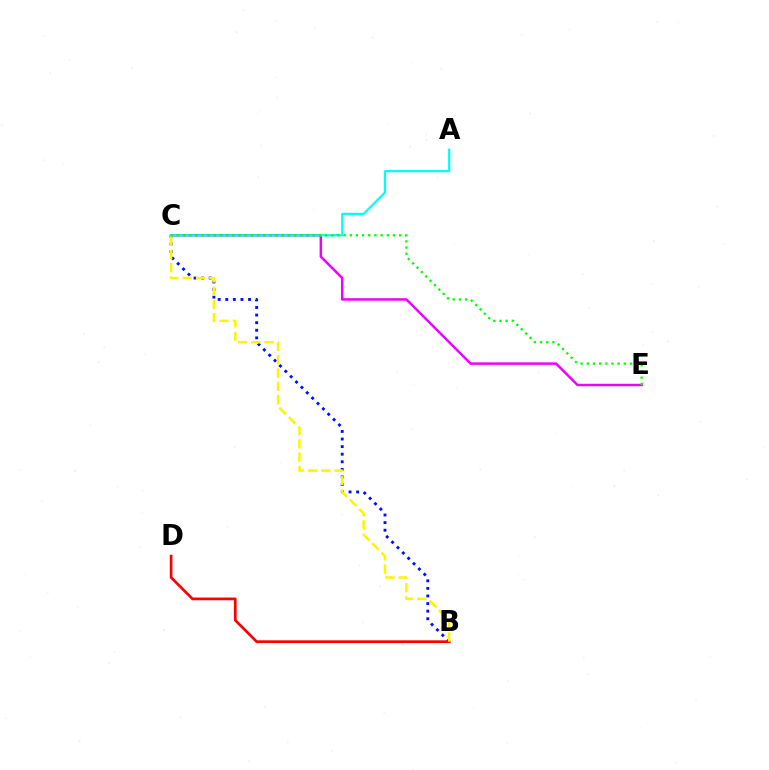{('B', 'C'): [{'color': '#0010ff', 'line_style': 'dotted', 'thickness': 2.06}, {'color': '#fcf500', 'line_style': 'dashed', 'thickness': 1.8}], ('C', 'E'): [{'color': '#ee00ff', 'line_style': 'solid', 'thickness': 1.78}, {'color': '#08ff00', 'line_style': 'dotted', 'thickness': 1.68}], ('B', 'D'): [{'color': '#ff0000', 'line_style': 'solid', 'thickness': 1.95}], ('A', 'C'): [{'color': '#00fff6', 'line_style': 'solid', 'thickness': 1.6}]}